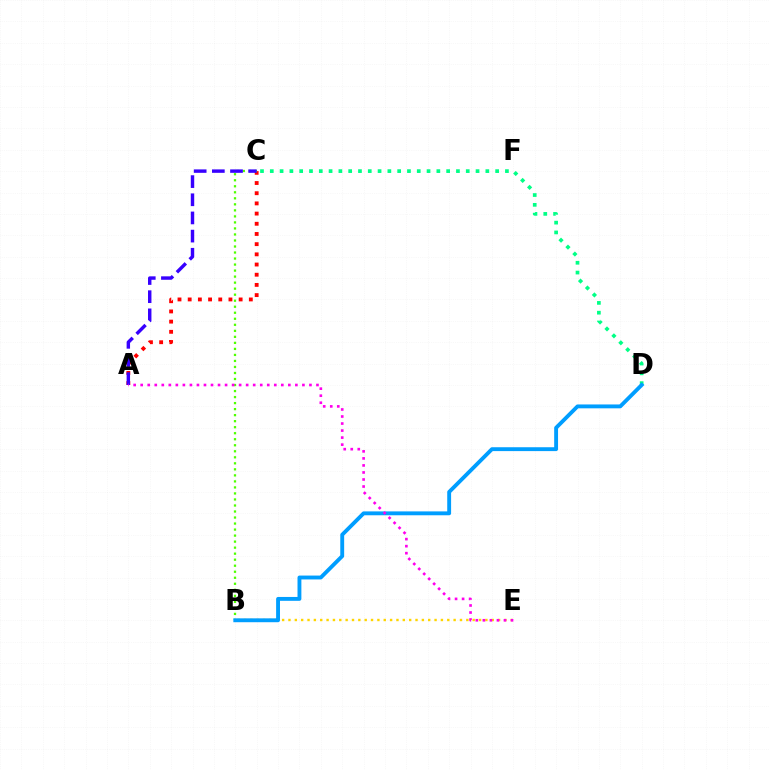{('C', 'D'): [{'color': '#00ff86', 'line_style': 'dotted', 'thickness': 2.66}], ('B', 'E'): [{'color': '#ffd500', 'line_style': 'dotted', 'thickness': 1.73}], ('A', 'C'): [{'color': '#ff0000', 'line_style': 'dotted', 'thickness': 2.77}, {'color': '#3700ff', 'line_style': 'dashed', 'thickness': 2.47}], ('B', 'C'): [{'color': '#4fff00', 'line_style': 'dotted', 'thickness': 1.64}], ('B', 'D'): [{'color': '#009eff', 'line_style': 'solid', 'thickness': 2.79}], ('A', 'E'): [{'color': '#ff00ed', 'line_style': 'dotted', 'thickness': 1.91}]}